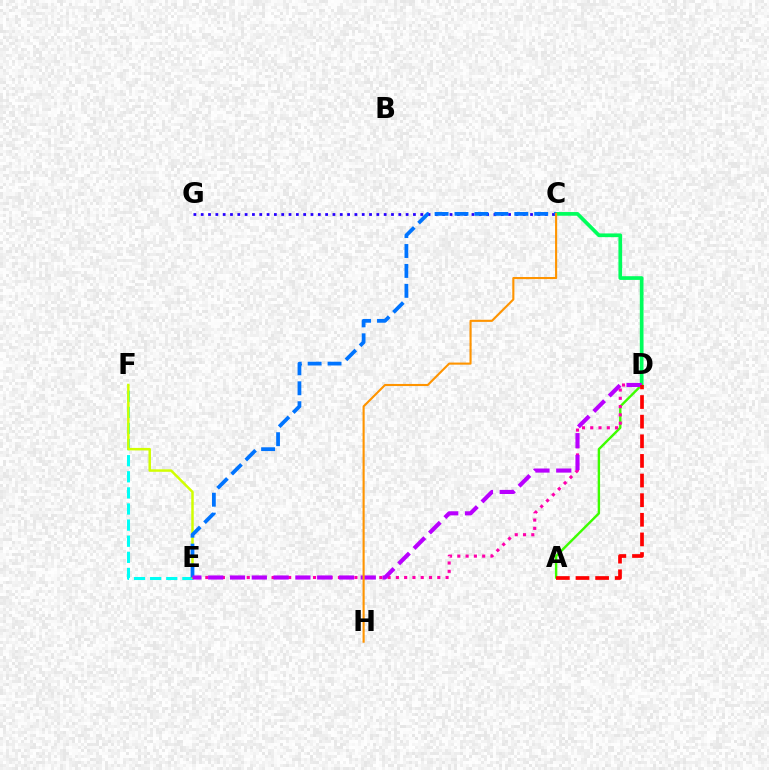{('E', 'F'): [{'color': '#00fff6', 'line_style': 'dashed', 'thickness': 2.19}, {'color': '#d1ff00', 'line_style': 'solid', 'thickness': 1.79}], ('C', 'D'): [{'color': '#00ff5c', 'line_style': 'solid', 'thickness': 2.66}], ('A', 'D'): [{'color': '#3dff00', 'line_style': 'solid', 'thickness': 1.73}, {'color': '#ff0000', 'line_style': 'dashed', 'thickness': 2.67}], ('C', 'G'): [{'color': '#2500ff', 'line_style': 'dotted', 'thickness': 1.99}], ('D', 'E'): [{'color': '#ff00ac', 'line_style': 'dotted', 'thickness': 2.25}, {'color': '#b900ff', 'line_style': 'dashed', 'thickness': 2.96}], ('C', 'E'): [{'color': '#0074ff', 'line_style': 'dashed', 'thickness': 2.71}], ('C', 'H'): [{'color': '#ff9400', 'line_style': 'solid', 'thickness': 1.52}]}